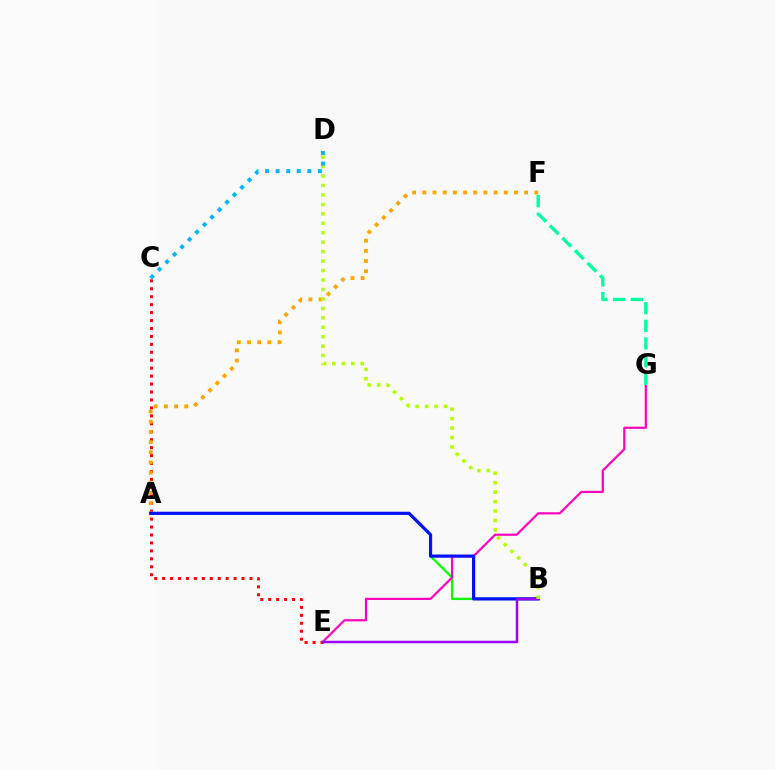{('C', 'E'): [{'color': '#ff0000', 'line_style': 'dotted', 'thickness': 2.16}], ('A', 'B'): [{'color': '#08ff00', 'line_style': 'solid', 'thickness': 1.67}, {'color': '#0010ff', 'line_style': 'solid', 'thickness': 2.3}], ('A', 'F'): [{'color': '#ffa500', 'line_style': 'dotted', 'thickness': 2.76}], ('E', 'G'): [{'color': '#ff00bd', 'line_style': 'solid', 'thickness': 1.58}], ('B', 'E'): [{'color': '#9b00ff', 'line_style': 'solid', 'thickness': 1.78}], ('B', 'D'): [{'color': '#b3ff00', 'line_style': 'dotted', 'thickness': 2.57}], ('F', 'G'): [{'color': '#00ff9d', 'line_style': 'dashed', 'thickness': 2.4}], ('C', 'D'): [{'color': '#00b5ff', 'line_style': 'dotted', 'thickness': 2.87}]}